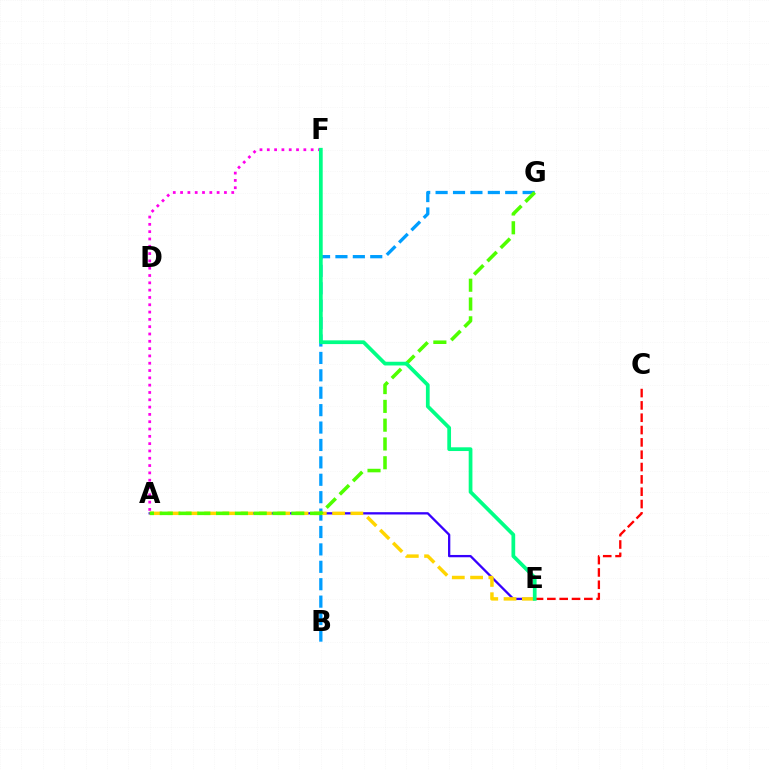{('B', 'G'): [{'color': '#009eff', 'line_style': 'dashed', 'thickness': 2.36}], ('A', 'E'): [{'color': '#3700ff', 'line_style': 'solid', 'thickness': 1.65}, {'color': '#ffd500', 'line_style': 'dashed', 'thickness': 2.48}], ('C', 'E'): [{'color': '#ff0000', 'line_style': 'dashed', 'thickness': 1.68}], ('A', 'G'): [{'color': '#4fff00', 'line_style': 'dashed', 'thickness': 2.55}], ('A', 'F'): [{'color': '#ff00ed', 'line_style': 'dotted', 'thickness': 1.99}], ('E', 'F'): [{'color': '#00ff86', 'line_style': 'solid', 'thickness': 2.69}]}